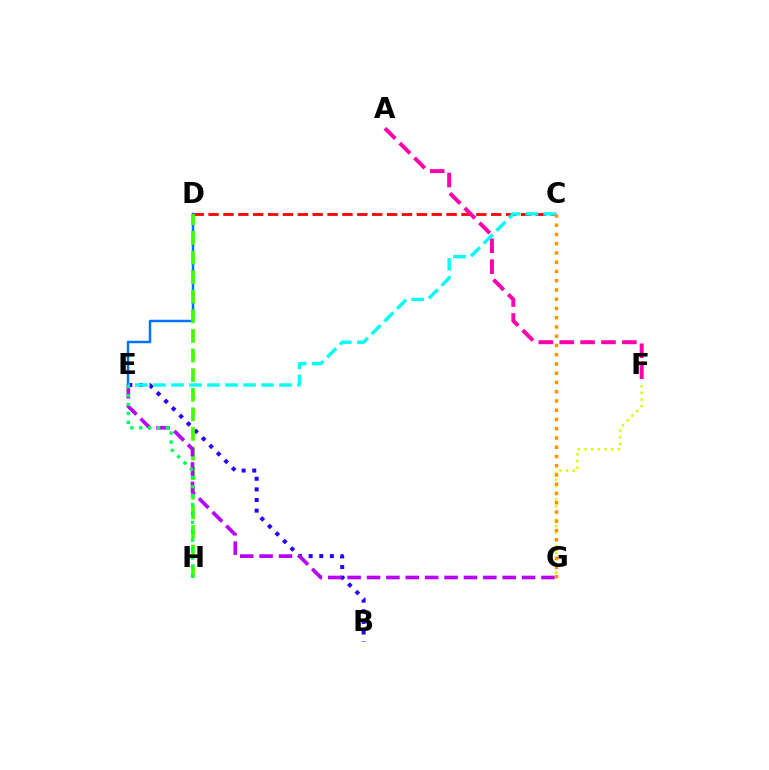{('C', 'D'): [{'color': '#ff0000', 'line_style': 'dashed', 'thickness': 2.02}], ('B', 'E'): [{'color': '#2500ff', 'line_style': 'dotted', 'thickness': 2.89}], ('F', 'G'): [{'color': '#d1ff00', 'line_style': 'dotted', 'thickness': 1.81}], ('D', 'E'): [{'color': '#0074ff', 'line_style': 'solid', 'thickness': 1.79}], ('D', 'H'): [{'color': '#3dff00', 'line_style': 'dashed', 'thickness': 2.66}], ('E', 'G'): [{'color': '#b900ff', 'line_style': 'dashed', 'thickness': 2.63}], ('E', 'H'): [{'color': '#00ff5c', 'line_style': 'dotted', 'thickness': 2.42}], ('A', 'F'): [{'color': '#ff00ac', 'line_style': 'dashed', 'thickness': 2.84}], ('C', 'G'): [{'color': '#ff9400', 'line_style': 'dotted', 'thickness': 2.51}], ('C', 'E'): [{'color': '#00fff6', 'line_style': 'dashed', 'thickness': 2.45}]}